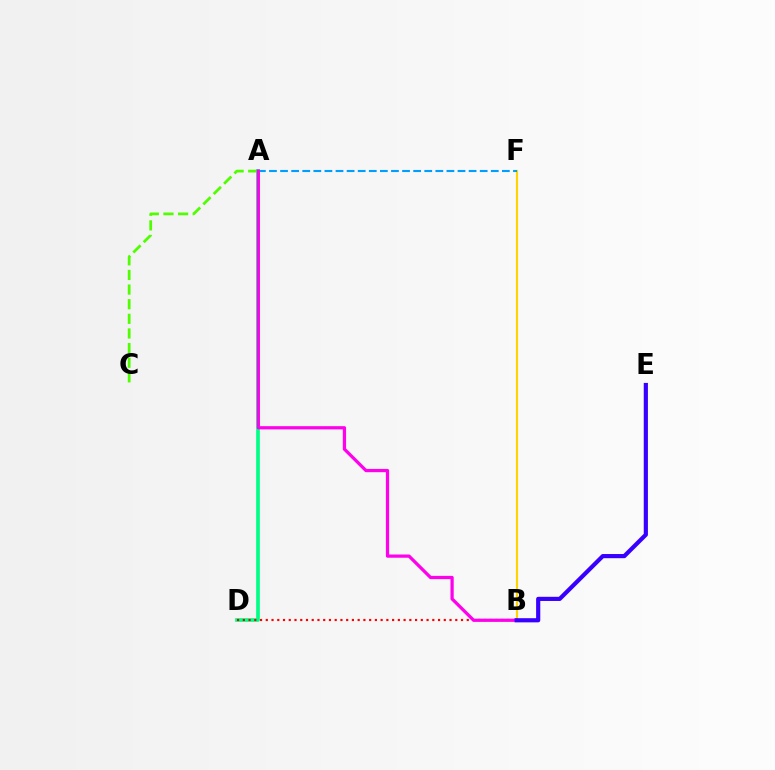{('B', 'F'): [{'color': '#ffd500', 'line_style': 'solid', 'thickness': 1.53}], ('A', 'F'): [{'color': '#009eff', 'line_style': 'dashed', 'thickness': 1.51}], ('A', 'C'): [{'color': '#4fff00', 'line_style': 'dashed', 'thickness': 1.99}], ('A', 'D'): [{'color': '#00ff86', 'line_style': 'solid', 'thickness': 2.65}], ('B', 'D'): [{'color': '#ff0000', 'line_style': 'dotted', 'thickness': 1.56}], ('A', 'B'): [{'color': '#ff00ed', 'line_style': 'solid', 'thickness': 2.33}], ('B', 'E'): [{'color': '#3700ff', 'line_style': 'solid', 'thickness': 3.0}]}